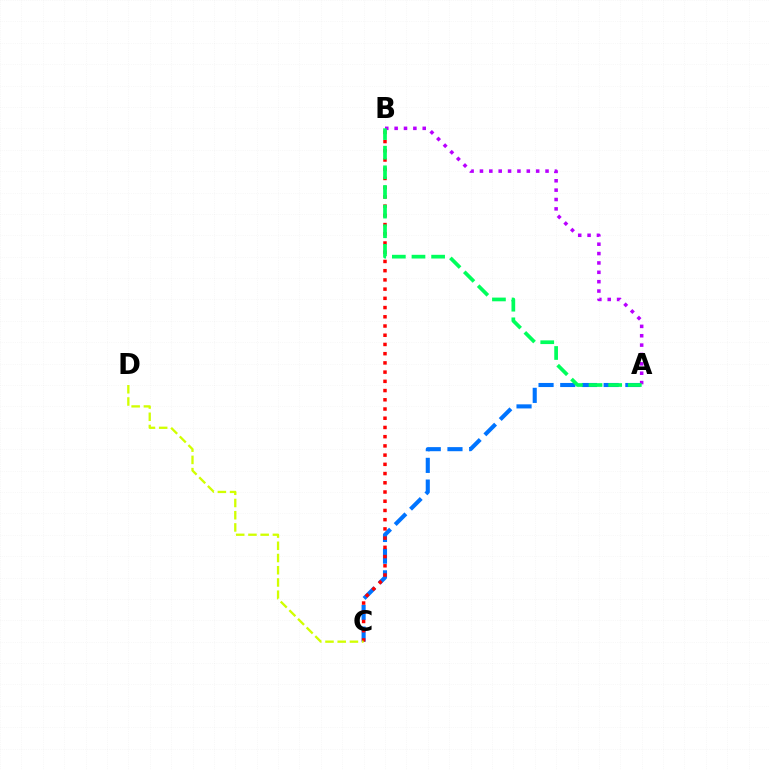{('A', 'C'): [{'color': '#0074ff', 'line_style': 'dashed', 'thickness': 2.95}], ('A', 'B'): [{'color': '#b900ff', 'line_style': 'dotted', 'thickness': 2.55}, {'color': '#00ff5c', 'line_style': 'dashed', 'thickness': 2.67}], ('B', 'C'): [{'color': '#ff0000', 'line_style': 'dotted', 'thickness': 2.51}], ('C', 'D'): [{'color': '#d1ff00', 'line_style': 'dashed', 'thickness': 1.66}]}